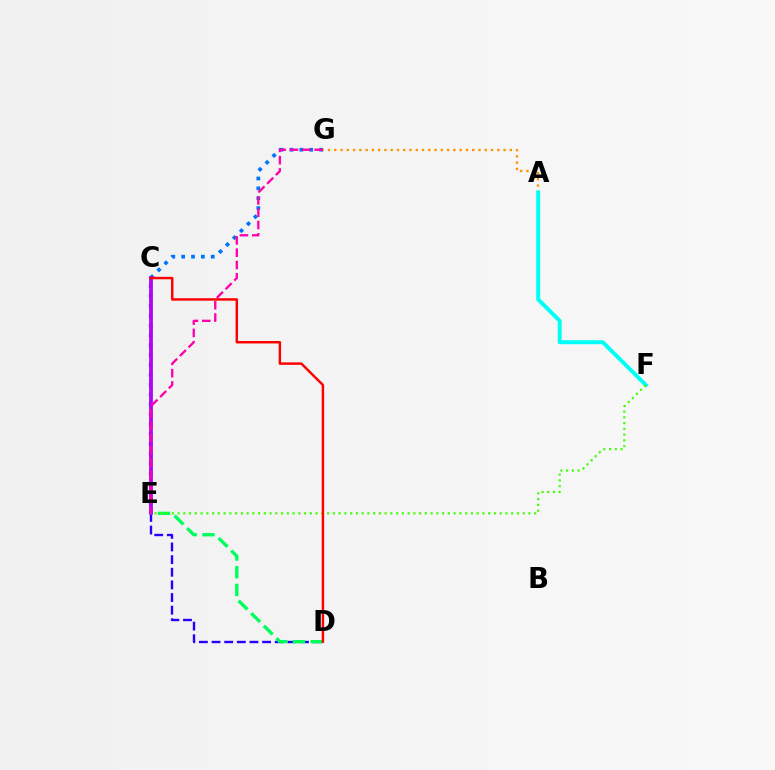{('C', 'E'): [{'color': '#d1ff00', 'line_style': 'dashed', 'thickness': 2.1}, {'color': '#b900ff', 'line_style': 'solid', 'thickness': 2.67}], ('D', 'E'): [{'color': '#2500ff', 'line_style': 'dashed', 'thickness': 1.72}], ('C', 'D'): [{'color': '#00ff5c', 'line_style': 'dashed', 'thickness': 2.41}, {'color': '#ff0000', 'line_style': 'solid', 'thickness': 1.77}], ('A', 'G'): [{'color': '#ff9400', 'line_style': 'dotted', 'thickness': 1.7}], ('A', 'F'): [{'color': '#00fff6', 'line_style': 'solid', 'thickness': 2.85}], ('E', 'G'): [{'color': '#0074ff', 'line_style': 'dotted', 'thickness': 2.68}, {'color': '#ff00ac', 'line_style': 'dashed', 'thickness': 1.67}], ('E', 'F'): [{'color': '#3dff00', 'line_style': 'dotted', 'thickness': 1.56}]}